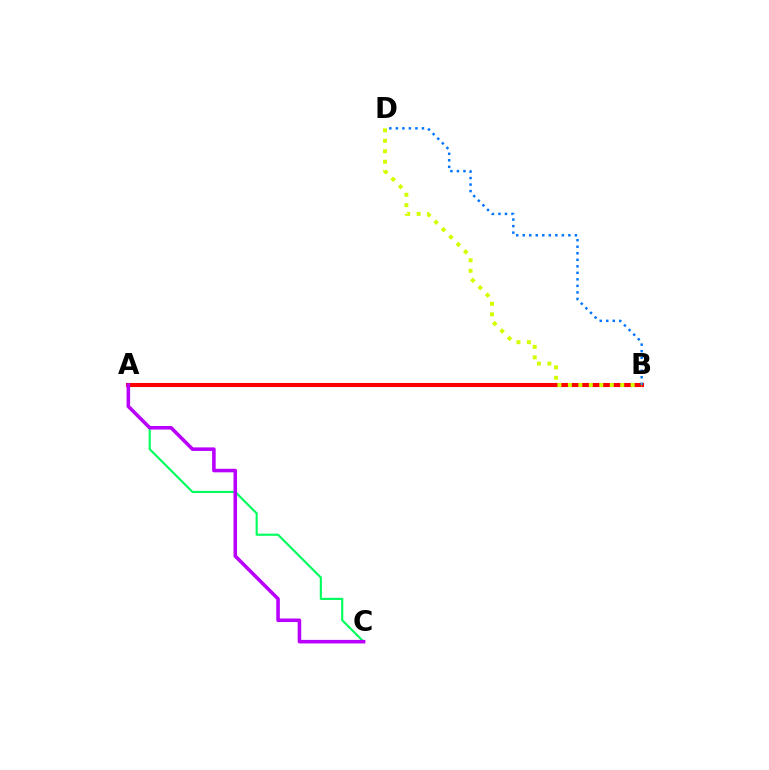{('A', 'C'): [{'color': '#00ff5c', 'line_style': 'solid', 'thickness': 1.54}, {'color': '#b900ff', 'line_style': 'solid', 'thickness': 2.56}], ('A', 'B'): [{'color': '#ff0000', 'line_style': 'solid', 'thickness': 2.94}], ('B', 'D'): [{'color': '#0074ff', 'line_style': 'dotted', 'thickness': 1.77}, {'color': '#d1ff00', 'line_style': 'dotted', 'thickness': 2.84}]}